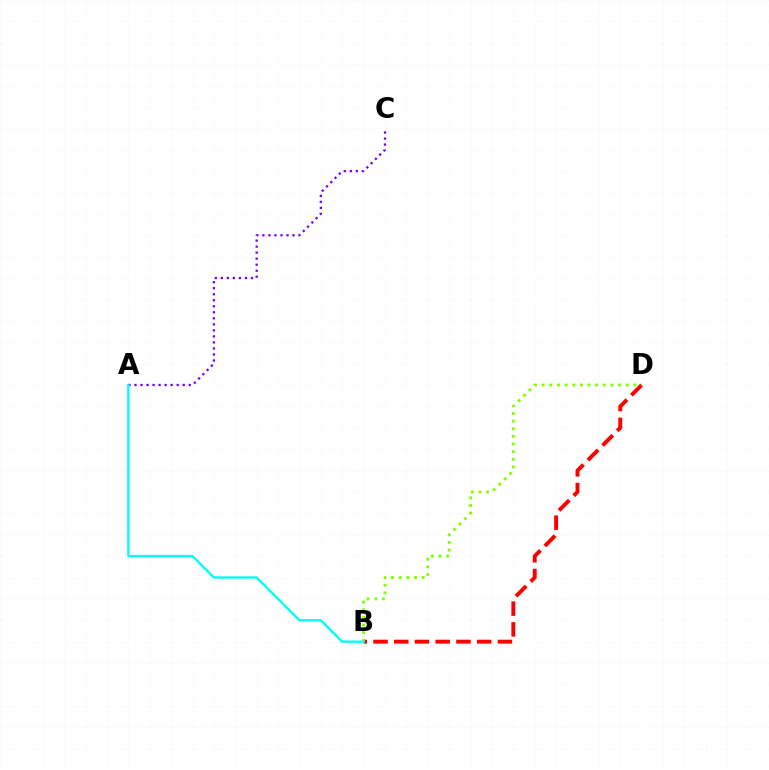{('B', 'D'): [{'color': '#ff0000', 'line_style': 'dashed', 'thickness': 2.82}, {'color': '#84ff00', 'line_style': 'dotted', 'thickness': 2.08}], ('A', 'C'): [{'color': '#7200ff', 'line_style': 'dotted', 'thickness': 1.64}], ('A', 'B'): [{'color': '#00fff6', 'line_style': 'solid', 'thickness': 1.69}]}